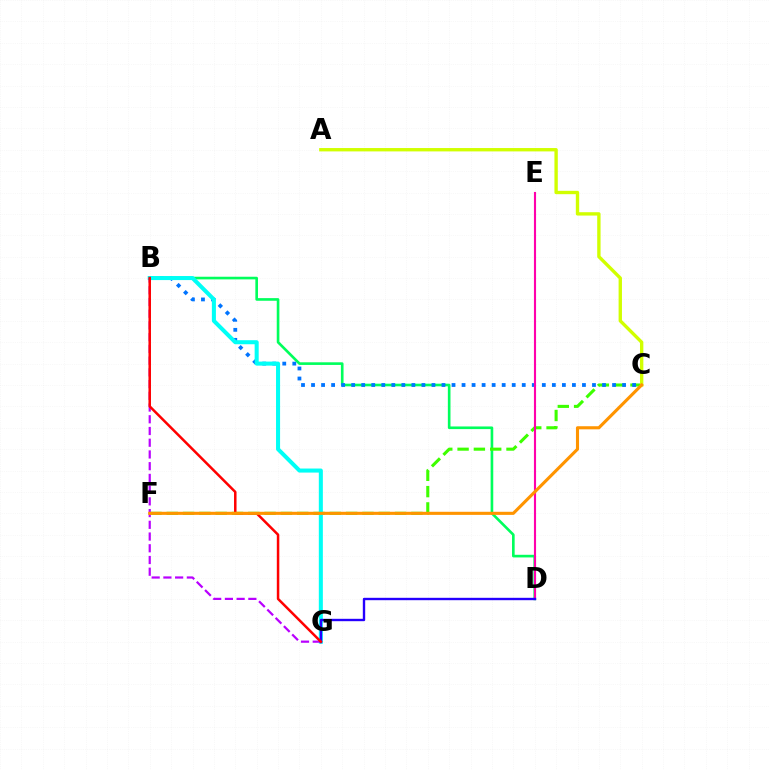{('B', 'D'): [{'color': '#00ff5c', 'line_style': 'solid', 'thickness': 1.9}], ('C', 'F'): [{'color': '#3dff00', 'line_style': 'dashed', 'thickness': 2.22}, {'color': '#ff9400', 'line_style': 'solid', 'thickness': 2.23}], ('B', 'C'): [{'color': '#0074ff', 'line_style': 'dotted', 'thickness': 2.73}], ('B', 'G'): [{'color': '#00fff6', 'line_style': 'solid', 'thickness': 2.91}, {'color': '#b900ff', 'line_style': 'dashed', 'thickness': 1.59}, {'color': '#ff0000', 'line_style': 'solid', 'thickness': 1.81}], ('D', 'E'): [{'color': '#ff00ac', 'line_style': 'solid', 'thickness': 1.53}], ('A', 'C'): [{'color': '#d1ff00', 'line_style': 'solid', 'thickness': 2.42}], ('D', 'G'): [{'color': '#2500ff', 'line_style': 'solid', 'thickness': 1.72}]}